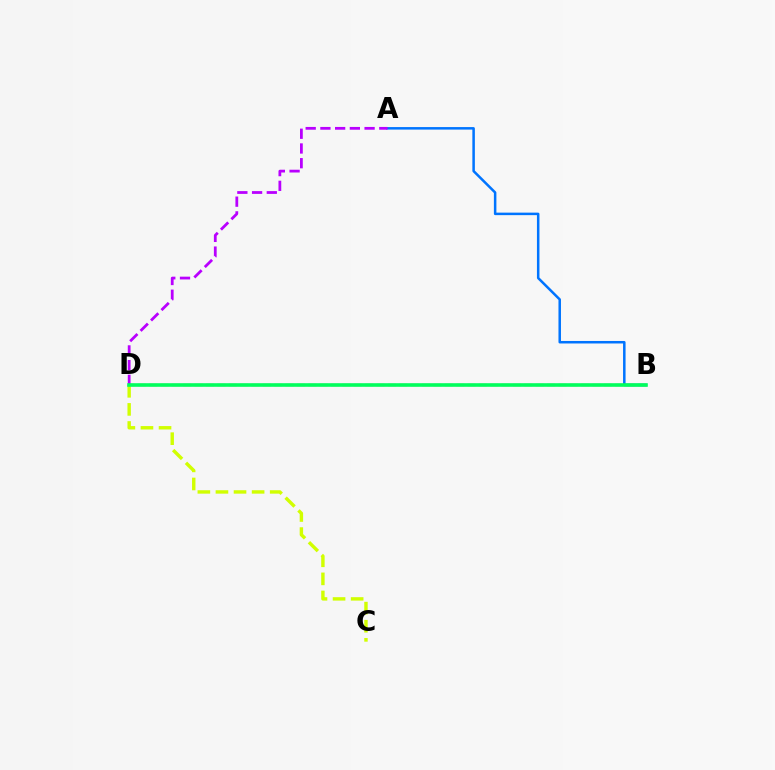{('A', 'B'): [{'color': '#0074ff', 'line_style': 'solid', 'thickness': 1.81}], ('B', 'D'): [{'color': '#ff0000', 'line_style': 'dashed', 'thickness': 1.54}, {'color': '#00ff5c', 'line_style': 'solid', 'thickness': 2.59}], ('A', 'D'): [{'color': '#b900ff', 'line_style': 'dashed', 'thickness': 2.0}], ('C', 'D'): [{'color': '#d1ff00', 'line_style': 'dashed', 'thickness': 2.46}]}